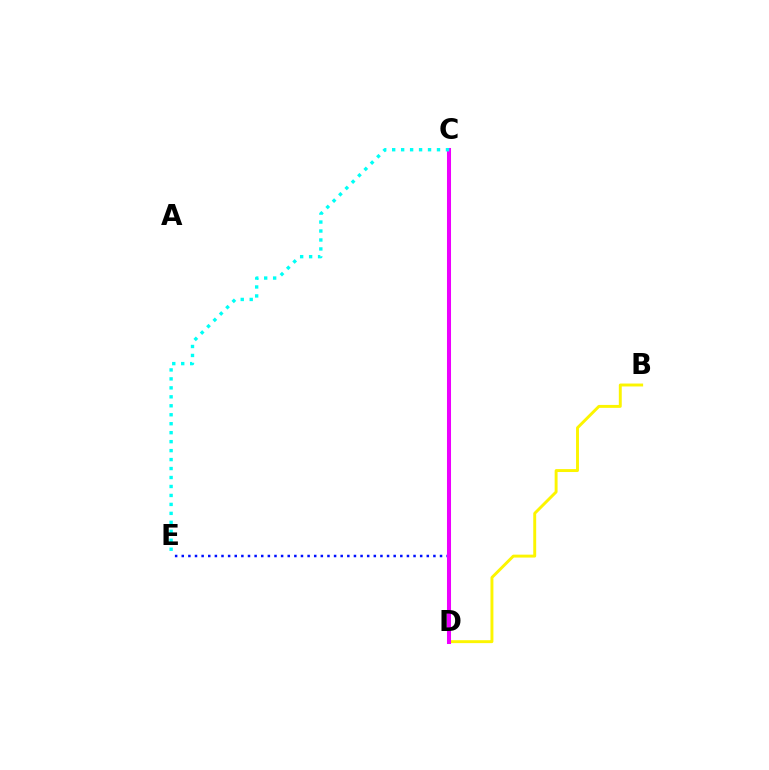{('B', 'D'): [{'color': '#fcf500', 'line_style': 'solid', 'thickness': 2.1}], ('C', 'D'): [{'color': '#08ff00', 'line_style': 'dashed', 'thickness': 2.66}, {'color': '#ff0000', 'line_style': 'dotted', 'thickness': 2.89}, {'color': '#ee00ff', 'line_style': 'solid', 'thickness': 2.9}], ('D', 'E'): [{'color': '#0010ff', 'line_style': 'dotted', 'thickness': 1.8}], ('C', 'E'): [{'color': '#00fff6', 'line_style': 'dotted', 'thickness': 2.44}]}